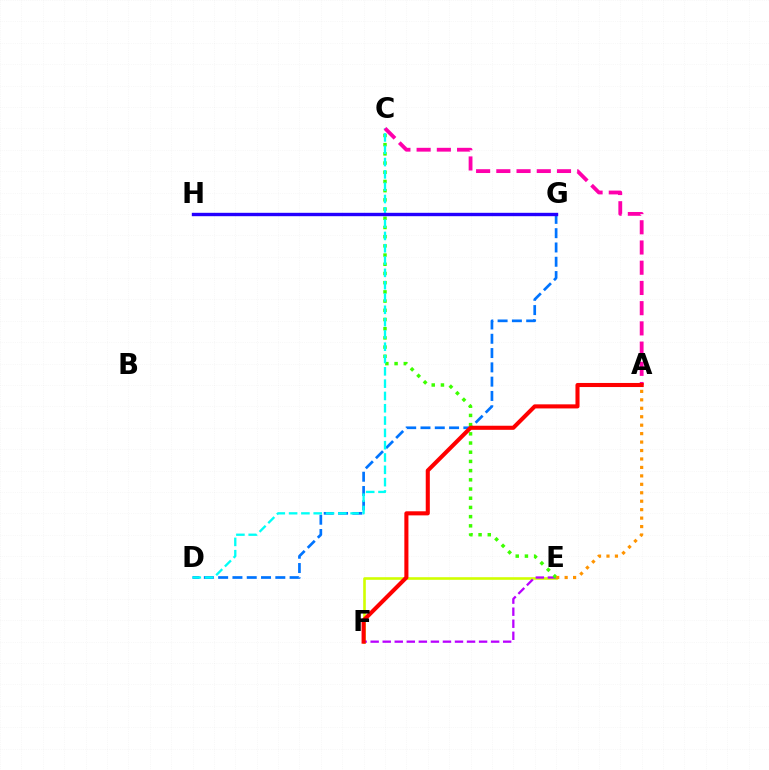{('D', 'G'): [{'color': '#0074ff', 'line_style': 'dashed', 'thickness': 1.94}], ('E', 'F'): [{'color': '#d1ff00', 'line_style': 'solid', 'thickness': 1.88}, {'color': '#b900ff', 'line_style': 'dashed', 'thickness': 1.64}], ('C', 'E'): [{'color': '#3dff00', 'line_style': 'dotted', 'thickness': 2.5}], ('C', 'D'): [{'color': '#00fff6', 'line_style': 'dashed', 'thickness': 1.67}], ('A', 'C'): [{'color': '#ff00ac', 'line_style': 'dashed', 'thickness': 2.75}], ('G', 'H'): [{'color': '#00ff5c', 'line_style': 'dashed', 'thickness': 1.93}, {'color': '#2500ff', 'line_style': 'solid', 'thickness': 2.43}], ('A', 'E'): [{'color': '#ff9400', 'line_style': 'dotted', 'thickness': 2.3}], ('A', 'F'): [{'color': '#ff0000', 'line_style': 'solid', 'thickness': 2.94}]}